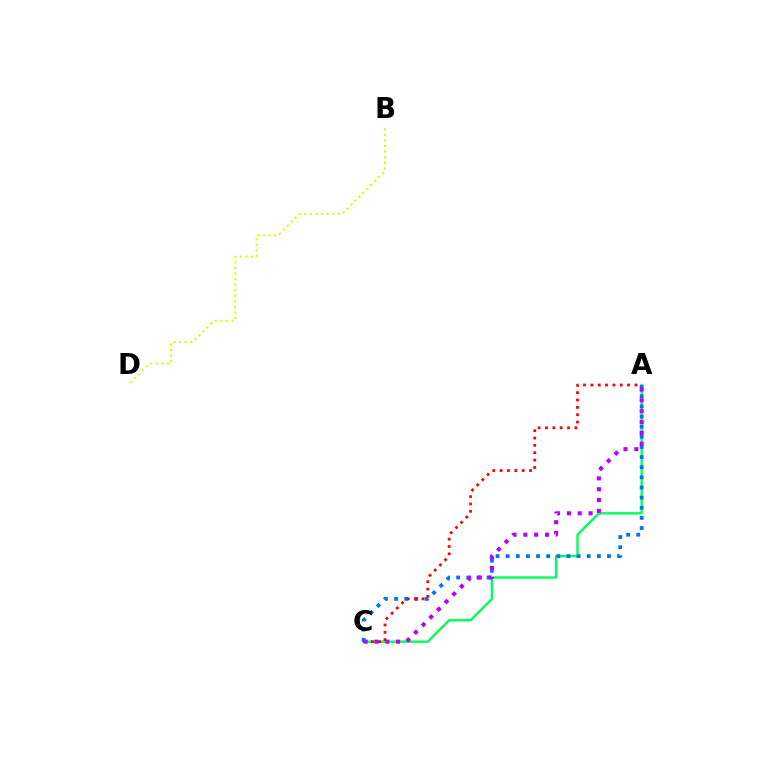{('A', 'C'): [{'color': '#00ff5c', 'line_style': 'solid', 'thickness': 1.71}, {'color': '#0074ff', 'line_style': 'dotted', 'thickness': 2.75}, {'color': '#ff0000', 'line_style': 'dotted', 'thickness': 2.0}, {'color': '#b900ff', 'line_style': 'dotted', 'thickness': 2.94}], ('B', 'D'): [{'color': '#d1ff00', 'line_style': 'dotted', 'thickness': 1.51}]}